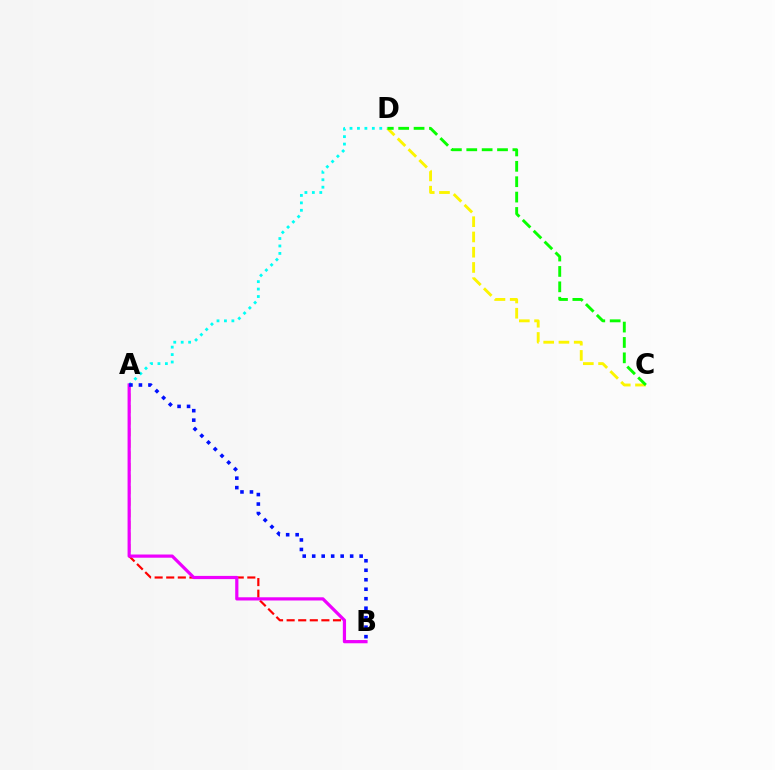{('A', 'B'): [{'color': '#ff0000', 'line_style': 'dashed', 'thickness': 1.57}, {'color': '#ee00ff', 'line_style': 'solid', 'thickness': 2.31}, {'color': '#0010ff', 'line_style': 'dotted', 'thickness': 2.58}], ('A', 'D'): [{'color': '#00fff6', 'line_style': 'dotted', 'thickness': 2.02}], ('C', 'D'): [{'color': '#fcf500', 'line_style': 'dashed', 'thickness': 2.07}, {'color': '#08ff00', 'line_style': 'dashed', 'thickness': 2.09}]}